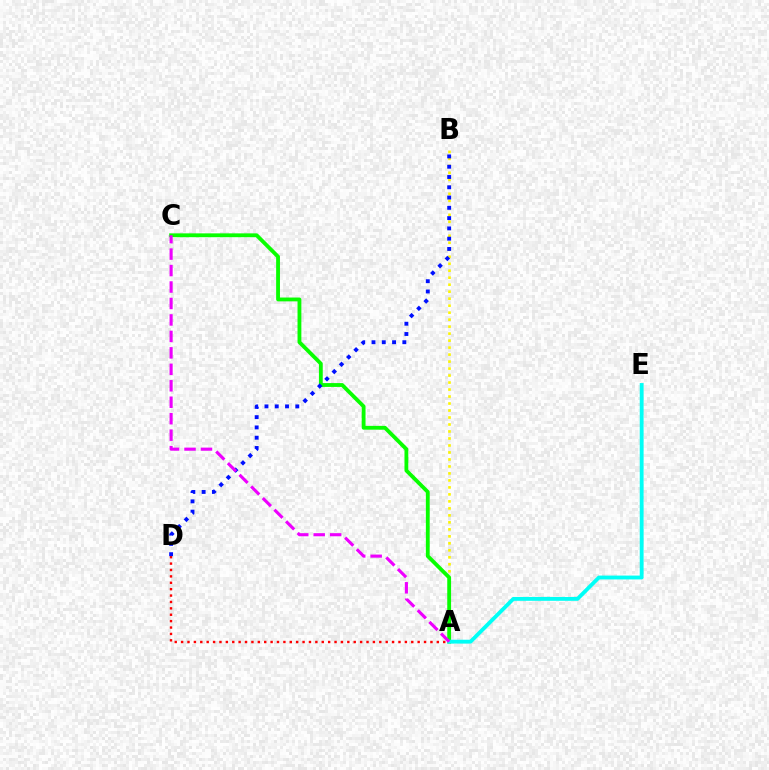{('A', 'B'): [{'color': '#fcf500', 'line_style': 'dotted', 'thickness': 1.9}], ('A', 'C'): [{'color': '#08ff00', 'line_style': 'solid', 'thickness': 2.76}, {'color': '#ee00ff', 'line_style': 'dashed', 'thickness': 2.24}], ('A', 'D'): [{'color': '#ff0000', 'line_style': 'dotted', 'thickness': 1.74}], ('B', 'D'): [{'color': '#0010ff', 'line_style': 'dotted', 'thickness': 2.79}], ('A', 'E'): [{'color': '#00fff6', 'line_style': 'solid', 'thickness': 2.77}]}